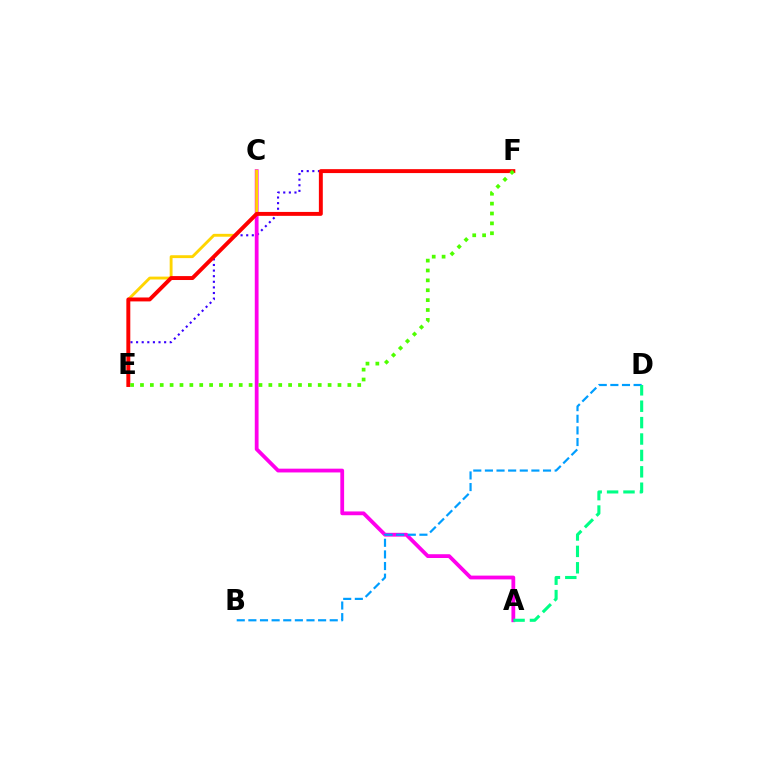{('E', 'F'): [{'color': '#3700ff', 'line_style': 'dotted', 'thickness': 1.52}, {'color': '#ff0000', 'line_style': 'solid', 'thickness': 2.83}, {'color': '#4fff00', 'line_style': 'dotted', 'thickness': 2.68}], ('A', 'C'): [{'color': '#ff00ed', 'line_style': 'solid', 'thickness': 2.73}], ('C', 'E'): [{'color': '#ffd500', 'line_style': 'solid', 'thickness': 2.07}], ('B', 'D'): [{'color': '#009eff', 'line_style': 'dashed', 'thickness': 1.58}], ('A', 'D'): [{'color': '#00ff86', 'line_style': 'dashed', 'thickness': 2.23}]}